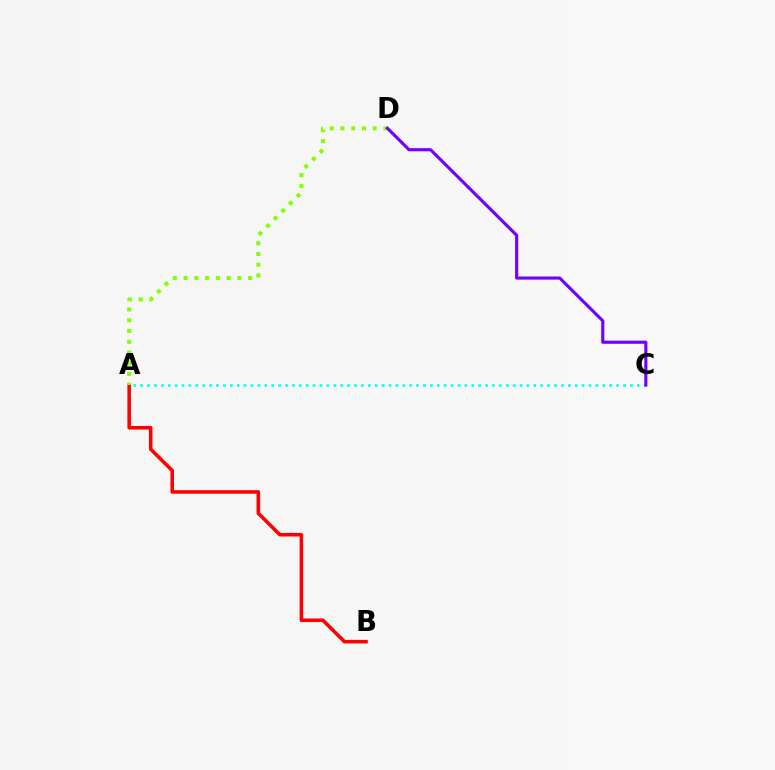{('A', 'C'): [{'color': '#00fff6', 'line_style': 'dotted', 'thickness': 1.87}], ('A', 'B'): [{'color': '#ff0000', 'line_style': 'solid', 'thickness': 2.56}], ('A', 'D'): [{'color': '#84ff00', 'line_style': 'dotted', 'thickness': 2.92}], ('C', 'D'): [{'color': '#7200ff', 'line_style': 'solid', 'thickness': 2.25}]}